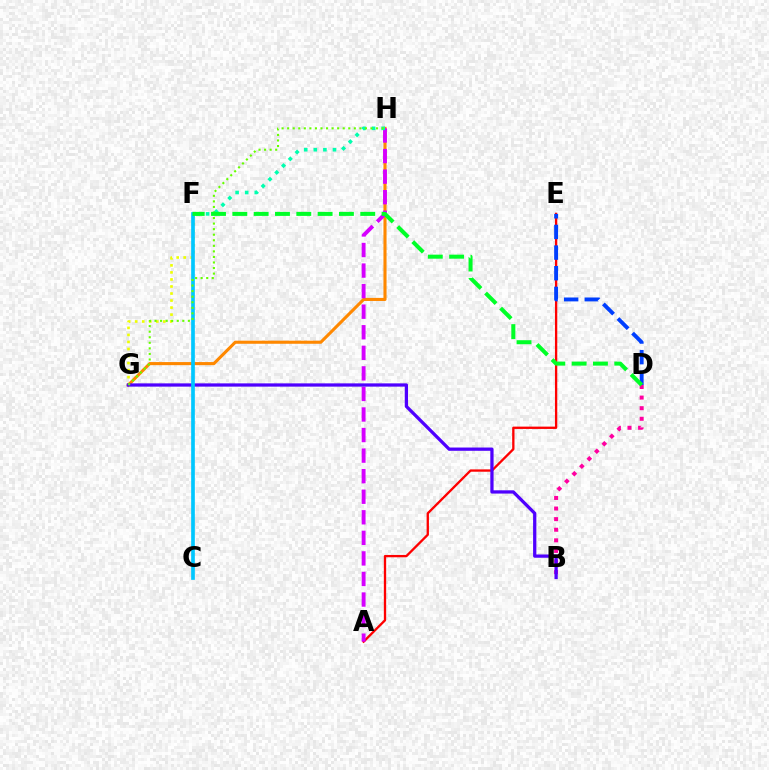{('B', 'D'): [{'color': '#ff00a0', 'line_style': 'dotted', 'thickness': 2.88}], ('F', 'G'): [{'color': '#eeff00', 'line_style': 'dotted', 'thickness': 1.91}], ('G', 'H'): [{'color': '#ff8800', 'line_style': 'solid', 'thickness': 2.23}, {'color': '#66ff00', 'line_style': 'dotted', 'thickness': 1.51}], ('A', 'E'): [{'color': '#ff0000', 'line_style': 'solid', 'thickness': 1.67}], ('A', 'H'): [{'color': '#d600ff', 'line_style': 'dashed', 'thickness': 2.79}], ('B', 'G'): [{'color': '#4f00ff', 'line_style': 'solid', 'thickness': 2.35}], ('F', 'H'): [{'color': '#00ffaf', 'line_style': 'dotted', 'thickness': 2.61}], ('C', 'F'): [{'color': '#00c7ff', 'line_style': 'solid', 'thickness': 2.64}], ('D', 'E'): [{'color': '#003fff', 'line_style': 'dashed', 'thickness': 2.8}], ('D', 'F'): [{'color': '#00ff27', 'line_style': 'dashed', 'thickness': 2.9}]}